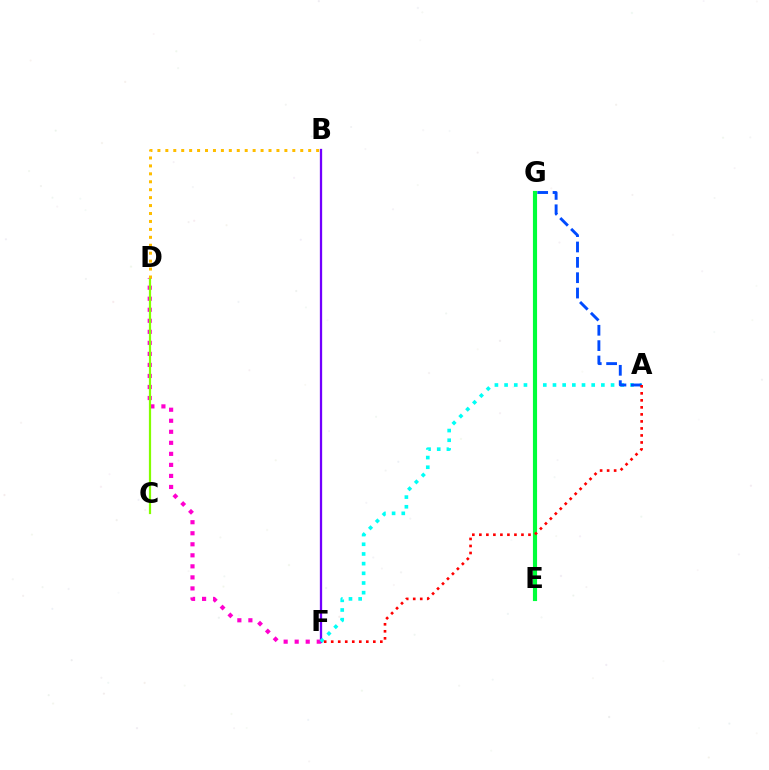{('B', 'F'): [{'color': '#7200ff', 'line_style': 'solid', 'thickness': 1.65}], ('D', 'F'): [{'color': '#ff00cf', 'line_style': 'dotted', 'thickness': 3.0}], ('A', 'F'): [{'color': '#00fff6', 'line_style': 'dotted', 'thickness': 2.63}, {'color': '#ff0000', 'line_style': 'dotted', 'thickness': 1.91}], ('C', 'D'): [{'color': '#84ff00', 'line_style': 'solid', 'thickness': 1.59}], ('E', 'G'): [{'color': '#00ff39', 'line_style': 'solid', 'thickness': 2.98}], ('A', 'G'): [{'color': '#004bff', 'line_style': 'dashed', 'thickness': 2.09}], ('B', 'D'): [{'color': '#ffbd00', 'line_style': 'dotted', 'thickness': 2.16}]}